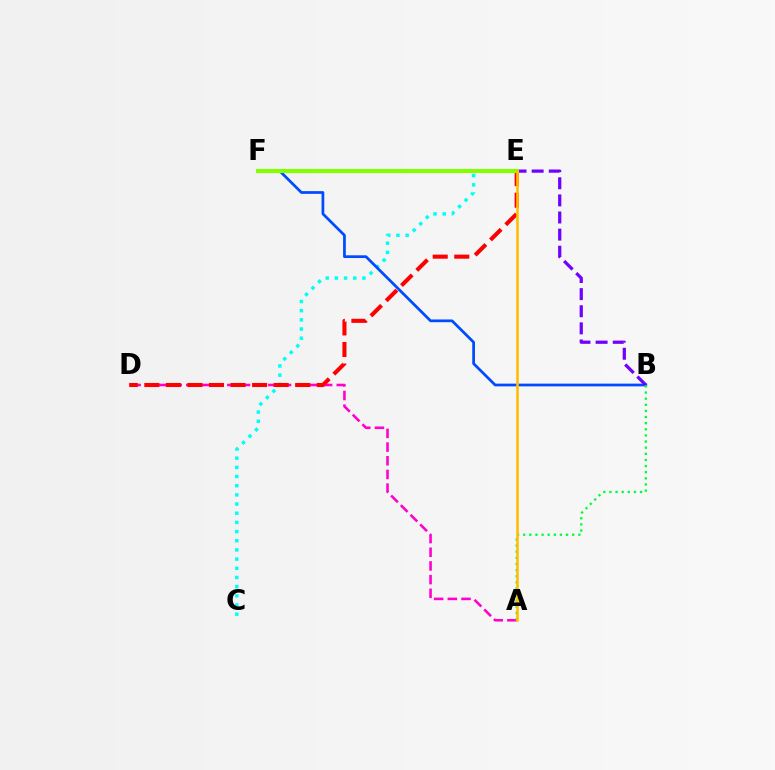{('C', 'E'): [{'color': '#00fff6', 'line_style': 'dotted', 'thickness': 2.49}], ('B', 'F'): [{'color': '#004bff', 'line_style': 'solid', 'thickness': 1.97}], ('B', 'E'): [{'color': '#7200ff', 'line_style': 'dashed', 'thickness': 2.33}], ('A', 'D'): [{'color': '#ff00cf', 'line_style': 'dashed', 'thickness': 1.86}], ('D', 'E'): [{'color': '#ff0000', 'line_style': 'dashed', 'thickness': 2.93}], ('E', 'F'): [{'color': '#84ff00', 'line_style': 'solid', 'thickness': 2.97}], ('A', 'B'): [{'color': '#00ff39', 'line_style': 'dotted', 'thickness': 1.67}], ('A', 'E'): [{'color': '#ffbd00', 'line_style': 'solid', 'thickness': 1.84}]}